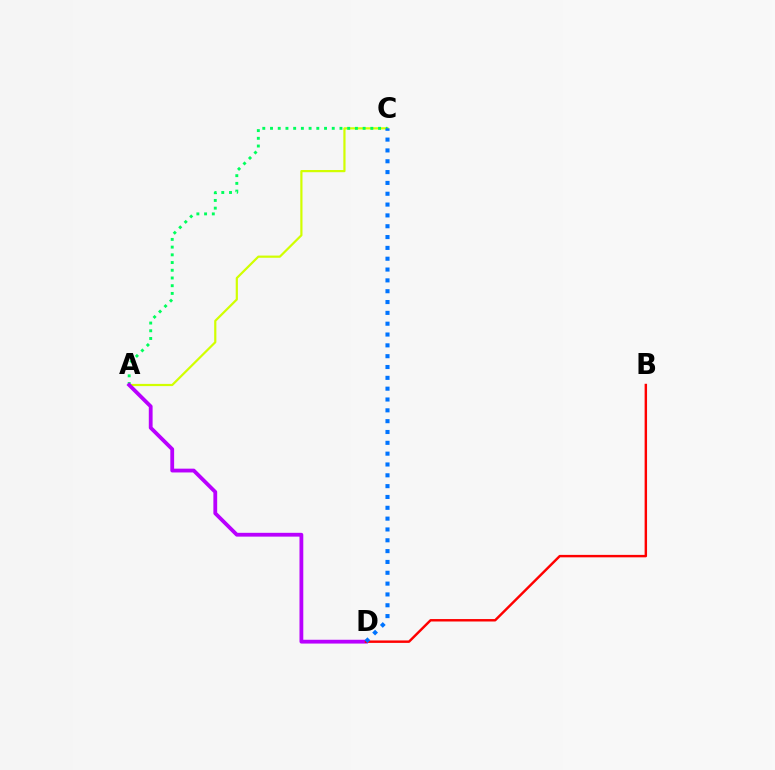{('A', 'C'): [{'color': '#d1ff00', 'line_style': 'solid', 'thickness': 1.58}, {'color': '#00ff5c', 'line_style': 'dotted', 'thickness': 2.1}], ('A', 'D'): [{'color': '#b900ff', 'line_style': 'solid', 'thickness': 2.74}], ('B', 'D'): [{'color': '#ff0000', 'line_style': 'solid', 'thickness': 1.76}], ('C', 'D'): [{'color': '#0074ff', 'line_style': 'dotted', 'thickness': 2.94}]}